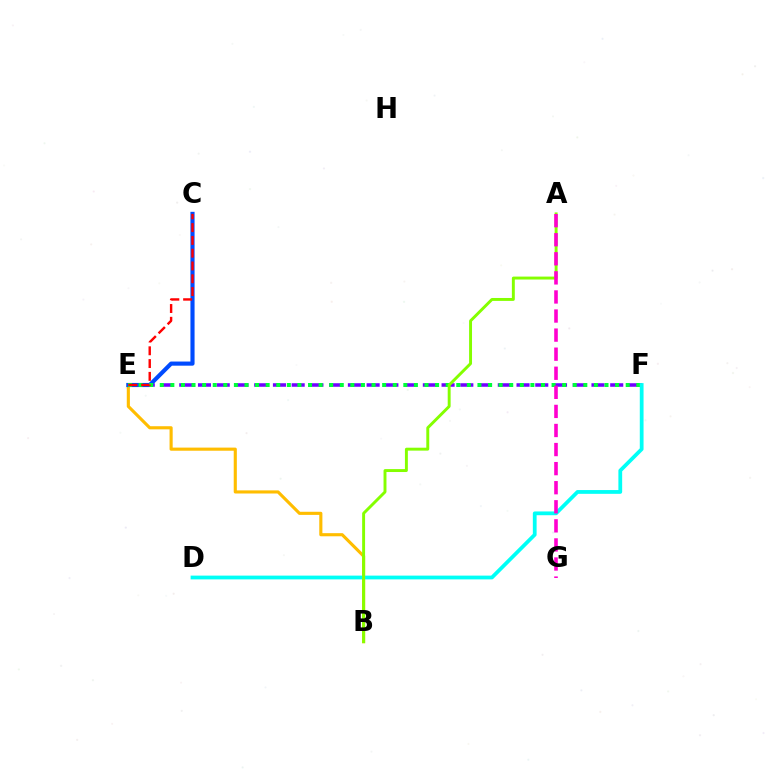{('E', 'F'): [{'color': '#7200ff', 'line_style': 'dashed', 'thickness': 2.55}, {'color': '#00ff39', 'line_style': 'dotted', 'thickness': 2.88}], ('B', 'E'): [{'color': '#ffbd00', 'line_style': 'solid', 'thickness': 2.25}], ('C', 'E'): [{'color': '#004bff', 'line_style': 'solid', 'thickness': 2.98}, {'color': '#ff0000', 'line_style': 'dashed', 'thickness': 1.74}], ('D', 'F'): [{'color': '#00fff6', 'line_style': 'solid', 'thickness': 2.72}], ('A', 'B'): [{'color': '#84ff00', 'line_style': 'solid', 'thickness': 2.11}], ('A', 'G'): [{'color': '#ff00cf', 'line_style': 'dashed', 'thickness': 2.59}]}